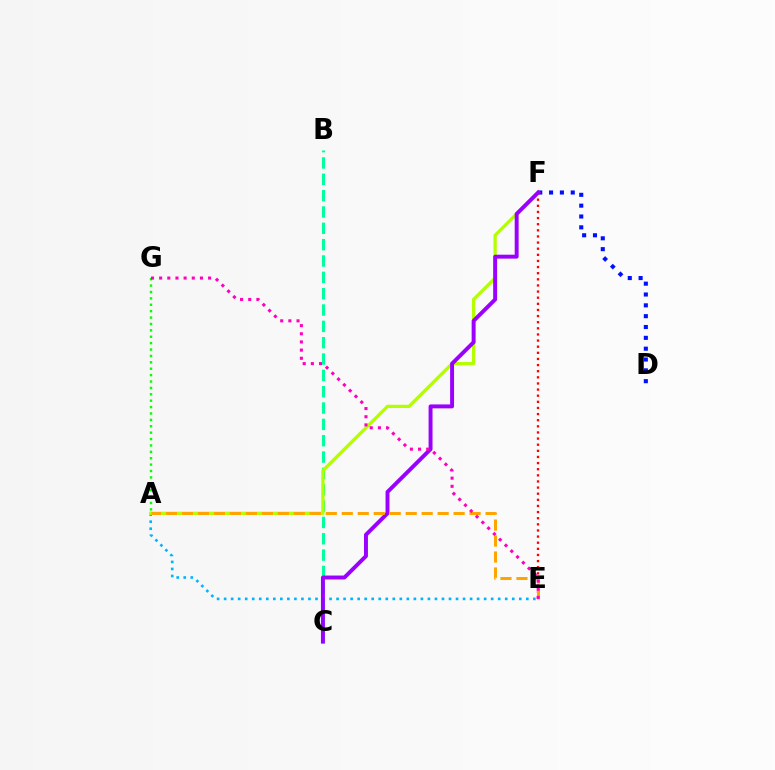{('A', 'G'): [{'color': '#08ff00', 'line_style': 'dotted', 'thickness': 1.74}], ('D', 'F'): [{'color': '#0010ff', 'line_style': 'dotted', 'thickness': 2.94}], ('A', 'E'): [{'color': '#00b5ff', 'line_style': 'dotted', 'thickness': 1.91}, {'color': '#ffa500', 'line_style': 'dashed', 'thickness': 2.17}], ('E', 'F'): [{'color': '#ff0000', 'line_style': 'dotted', 'thickness': 1.66}], ('B', 'C'): [{'color': '#00ff9d', 'line_style': 'dashed', 'thickness': 2.22}], ('A', 'F'): [{'color': '#b3ff00', 'line_style': 'solid', 'thickness': 2.36}], ('C', 'F'): [{'color': '#9b00ff', 'line_style': 'solid', 'thickness': 2.83}], ('E', 'G'): [{'color': '#ff00bd', 'line_style': 'dotted', 'thickness': 2.22}]}